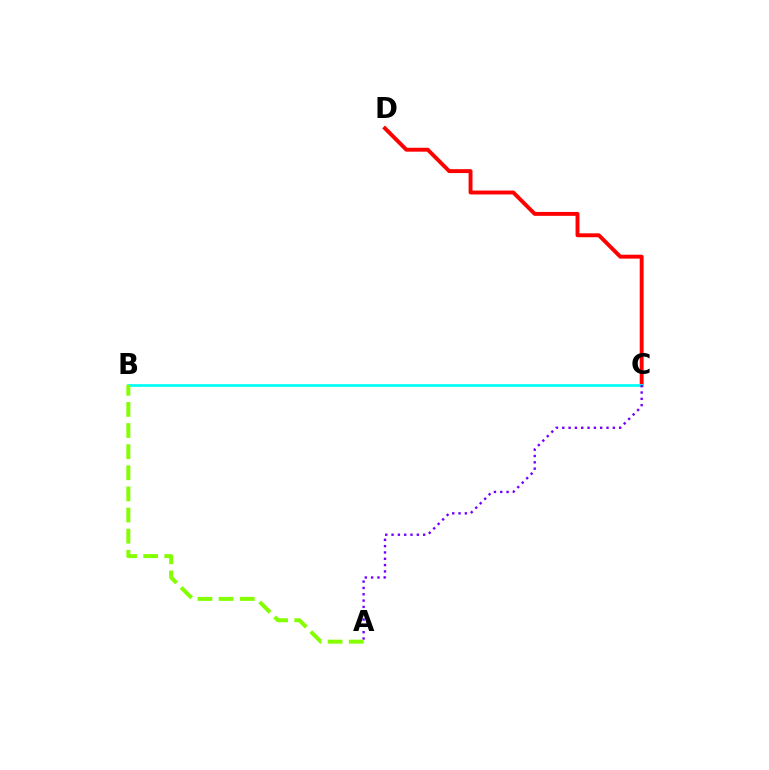{('C', 'D'): [{'color': '#ff0000', 'line_style': 'solid', 'thickness': 2.81}], ('B', 'C'): [{'color': '#00fff6', 'line_style': 'solid', 'thickness': 1.96}], ('A', 'C'): [{'color': '#7200ff', 'line_style': 'dotted', 'thickness': 1.72}], ('A', 'B'): [{'color': '#84ff00', 'line_style': 'dashed', 'thickness': 2.87}]}